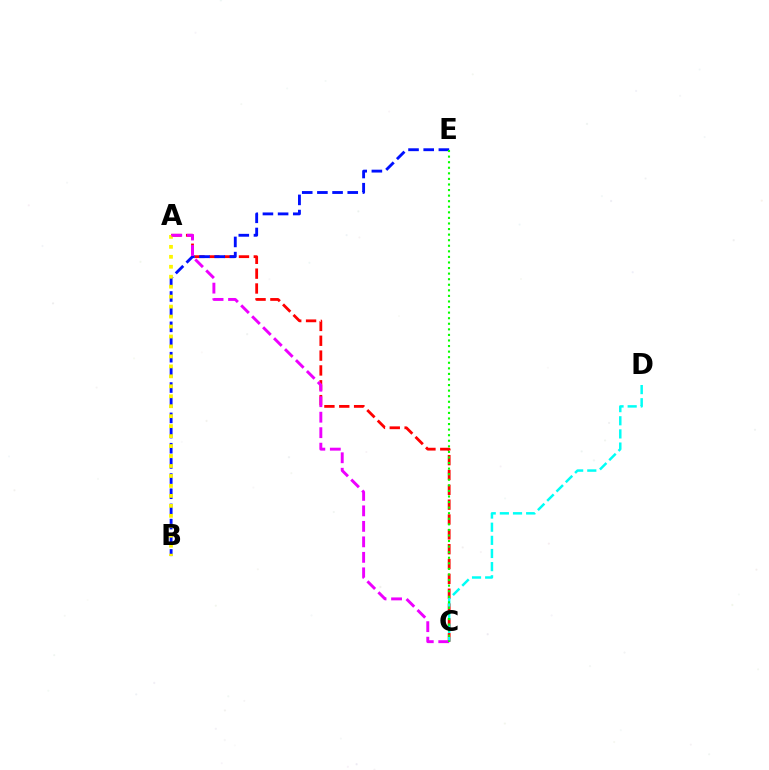{('A', 'C'): [{'color': '#ff0000', 'line_style': 'dashed', 'thickness': 2.02}, {'color': '#ee00ff', 'line_style': 'dashed', 'thickness': 2.1}], ('C', 'D'): [{'color': '#00fff6', 'line_style': 'dashed', 'thickness': 1.79}], ('B', 'E'): [{'color': '#0010ff', 'line_style': 'dashed', 'thickness': 2.06}], ('A', 'B'): [{'color': '#fcf500', 'line_style': 'dotted', 'thickness': 2.71}], ('C', 'E'): [{'color': '#08ff00', 'line_style': 'dotted', 'thickness': 1.51}]}